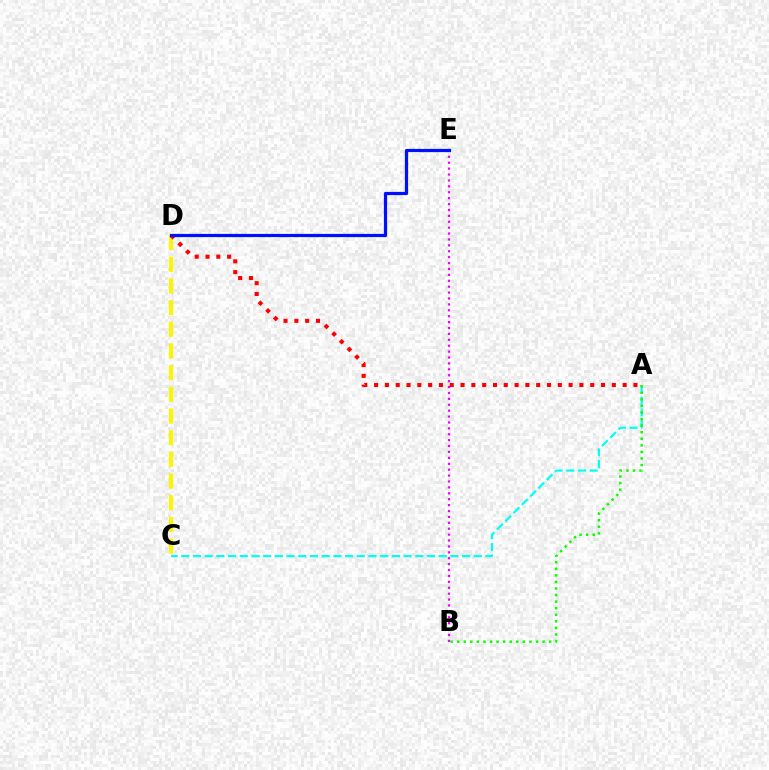{('C', 'D'): [{'color': '#fcf500', 'line_style': 'dashed', 'thickness': 2.95}], ('A', 'C'): [{'color': '#00fff6', 'line_style': 'dashed', 'thickness': 1.59}], ('B', 'E'): [{'color': '#ee00ff', 'line_style': 'dotted', 'thickness': 1.6}], ('A', 'D'): [{'color': '#ff0000', 'line_style': 'dotted', 'thickness': 2.94}], ('D', 'E'): [{'color': '#0010ff', 'line_style': 'solid', 'thickness': 2.31}], ('A', 'B'): [{'color': '#08ff00', 'line_style': 'dotted', 'thickness': 1.78}]}